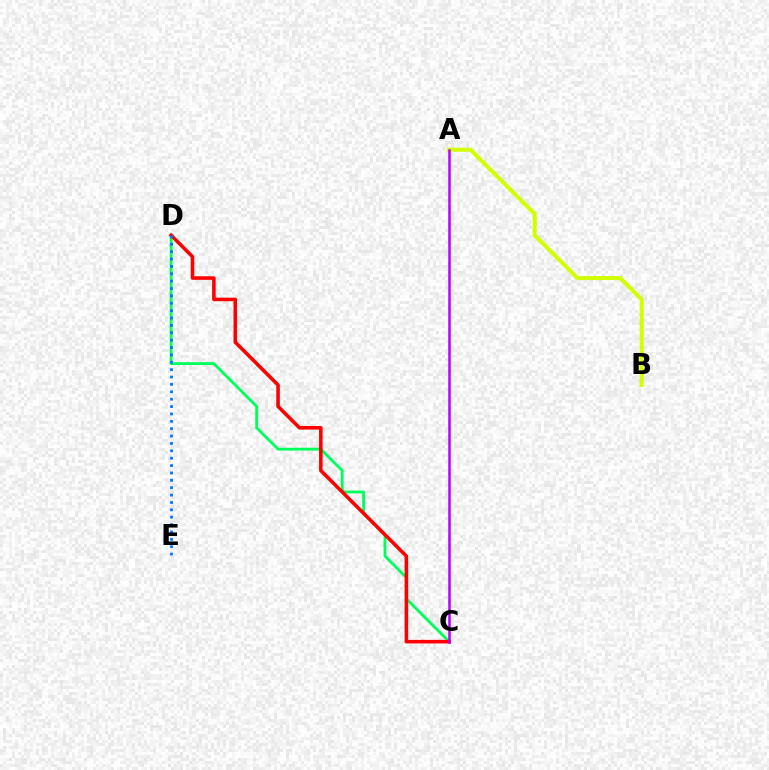{('C', 'D'): [{'color': '#00ff5c', 'line_style': 'solid', 'thickness': 2.05}, {'color': '#ff0000', 'line_style': 'solid', 'thickness': 2.57}], ('A', 'B'): [{'color': '#d1ff00', 'line_style': 'solid', 'thickness': 2.89}], ('D', 'E'): [{'color': '#0074ff', 'line_style': 'dotted', 'thickness': 2.0}], ('A', 'C'): [{'color': '#b900ff', 'line_style': 'solid', 'thickness': 1.8}]}